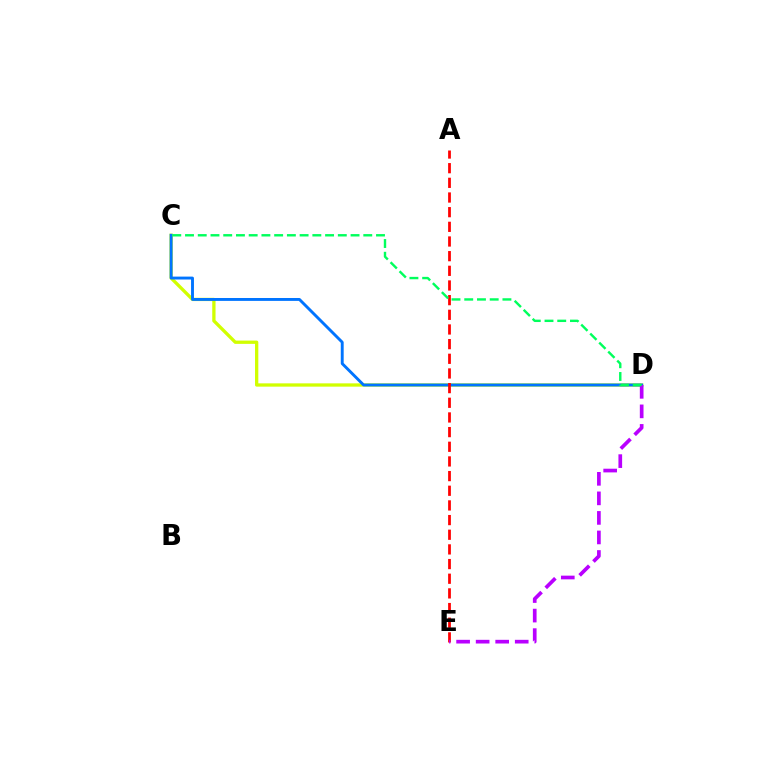{('C', 'D'): [{'color': '#d1ff00', 'line_style': 'solid', 'thickness': 2.37}, {'color': '#0074ff', 'line_style': 'solid', 'thickness': 2.09}, {'color': '#00ff5c', 'line_style': 'dashed', 'thickness': 1.73}], ('A', 'E'): [{'color': '#ff0000', 'line_style': 'dashed', 'thickness': 1.99}], ('D', 'E'): [{'color': '#b900ff', 'line_style': 'dashed', 'thickness': 2.65}]}